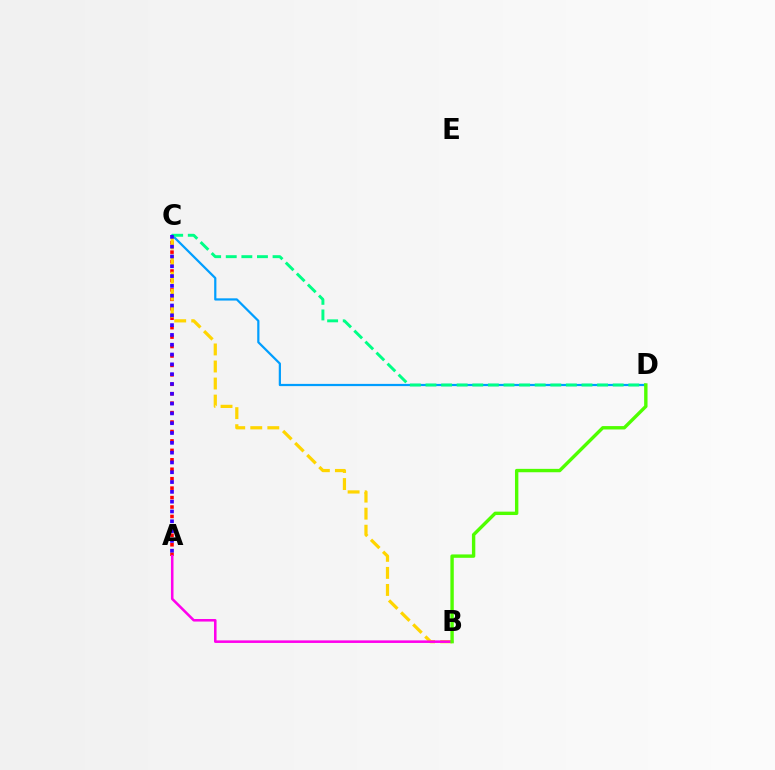{('A', 'C'): [{'color': '#ff0000', 'line_style': 'dotted', 'thickness': 2.56}, {'color': '#3700ff', 'line_style': 'dotted', 'thickness': 2.66}], ('C', 'D'): [{'color': '#009eff', 'line_style': 'solid', 'thickness': 1.6}, {'color': '#00ff86', 'line_style': 'dashed', 'thickness': 2.12}], ('B', 'C'): [{'color': '#ffd500', 'line_style': 'dashed', 'thickness': 2.32}], ('A', 'B'): [{'color': '#ff00ed', 'line_style': 'solid', 'thickness': 1.84}], ('B', 'D'): [{'color': '#4fff00', 'line_style': 'solid', 'thickness': 2.44}]}